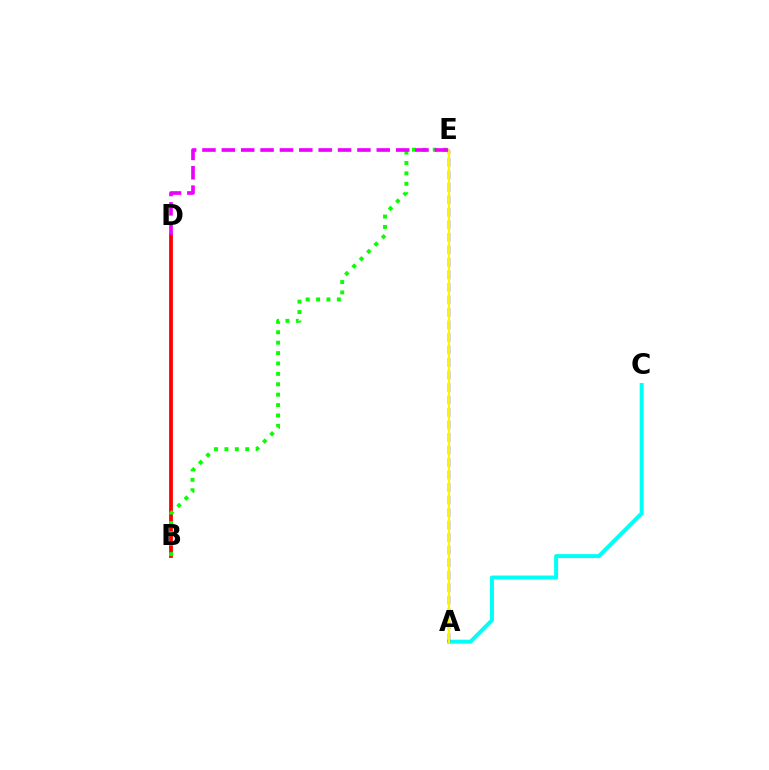{('B', 'D'): [{'color': '#ff0000', 'line_style': 'solid', 'thickness': 2.73}], ('A', 'C'): [{'color': '#00fff6', 'line_style': 'solid', 'thickness': 2.87}], ('B', 'E'): [{'color': '#08ff00', 'line_style': 'dotted', 'thickness': 2.83}], ('A', 'E'): [{'color': '#0010ff', 'line_style': 'dashed', 'thickness': 1.7}, {'color': '#fcf500', 'line_style': 'solid', 'thickness': 1.63}], ('D', 'E'): [{'color': '#ee00ff', 'line_style': 'dashed', 'thickness': 2.63}]}